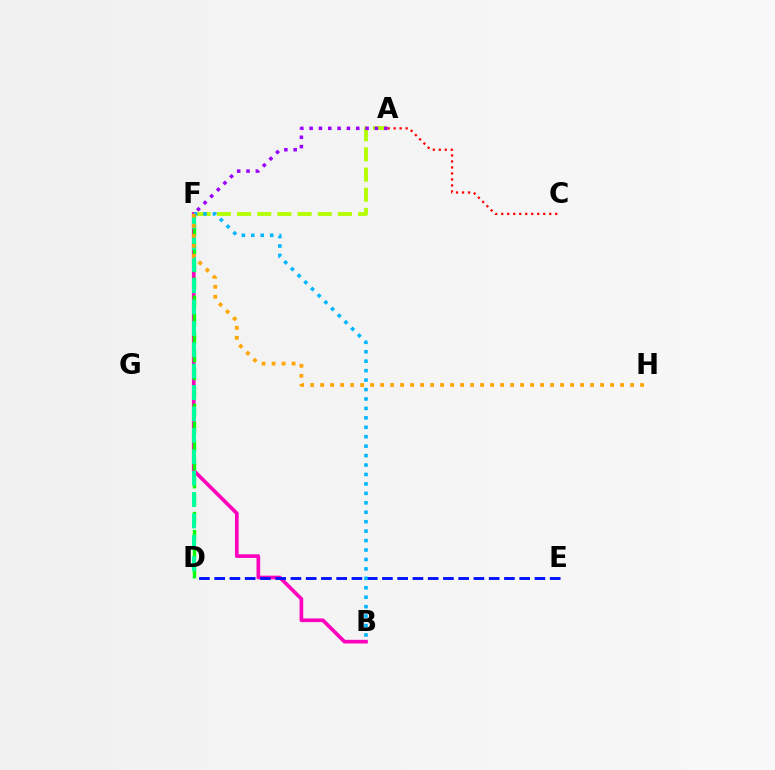{('A', 'C'): [{'color': '#ff0000', 'line_style': 'dotted', 'thickness': 1.63}], ('B', 'F'): [{'color': '#ff00bd', 'line_style': 'solid', 'thickness': 2.64}, {'color': '#00b5ff', 'line_style': 'dotted', 'thickness': 2.57}], ('A', 'F'): [{'color': '#b3ff00', 'line_style': 'dashed', 'thickness': 2.74}, {'color': '#9b00ff', 'line_style': 'dotted', 'thickness': 2.53}], ('D', 'E'): [{'color': '#0010ff', 'line_style': 'dashed', 'thickness': 2.07}], ('D', 'F'): [{'color': '#08ff00', 'line_style': 'dashed', 'thickness': 2.45}, {'color': '#00ff9d', 'line_style': 'dashed', 'thickness': 2.91}], ('F', 'H'): [{'color': '#ffa500', 'line_style': 'dotted', 'thickness': 2.72}]}